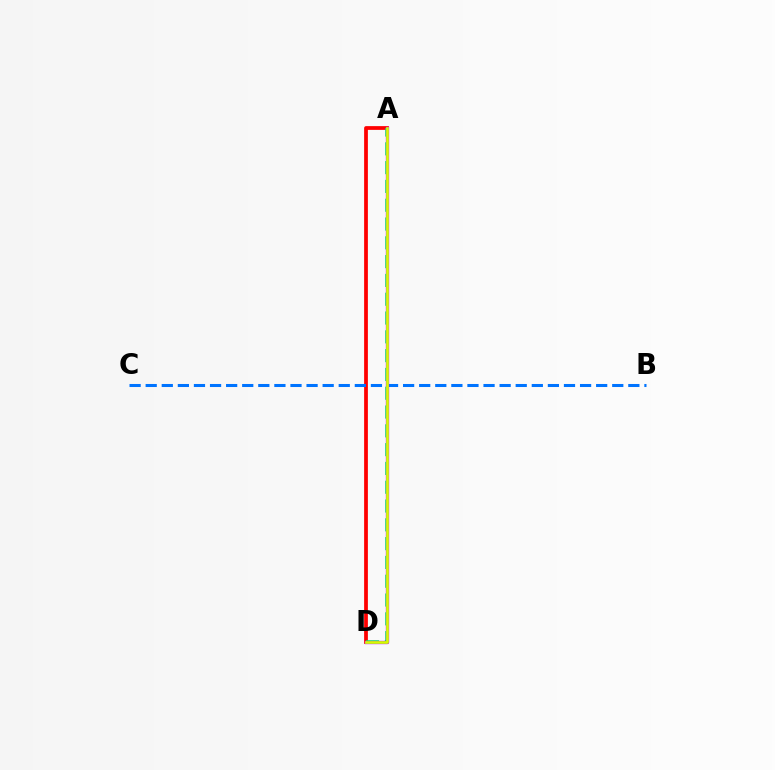{('A', 'D'): [{'color': '#ff0000', 'line_style': 'solid', 'thickness': 2.71}, {'color': '#00ff5c', 'line_style': 'dashed', 'thickness': 2.55}, {'color': '#b900ff', 'line_style': 'solid', 'thickness': 2.38}, {'color': '#d1ff00', 'line_style': 'solid', 'thickness': 1.93}], ('B', 'C'): [{'color': '#0074ff', 'line_style': 'dashed', 'thickness': 2.19}]}